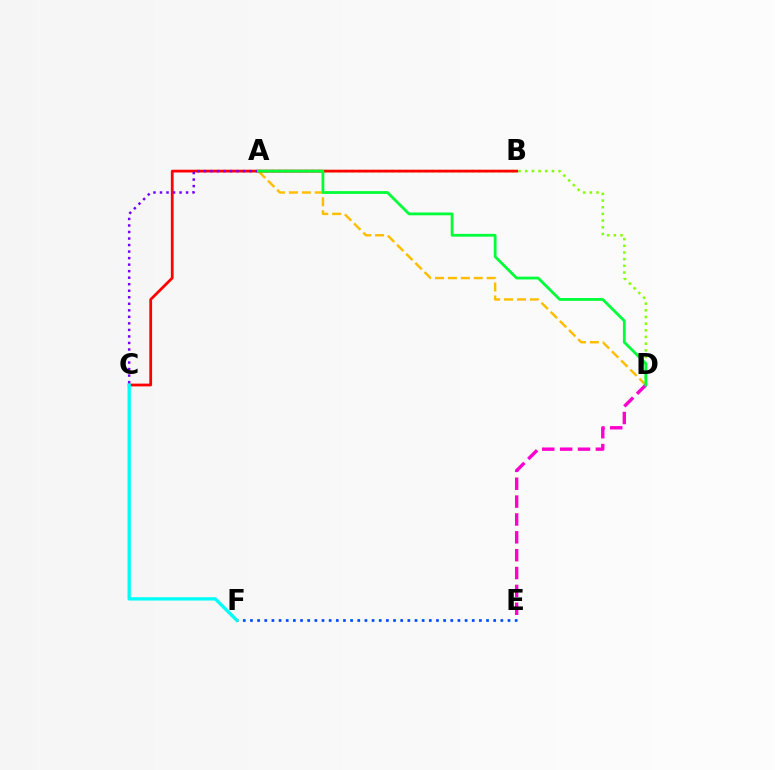{('A', 'D'): [{'color': '#84ff00', 'line_style': 'dotted', 'thickness': 1.81}, {'color': '#ffbd00', 'line_style': 'dashed', 'thickness': 1.76}, {'color': '#00ff39', 'line_style': 'solid', 'thickness': 2.02}], ('E', 'F'): [{'color': '#004bff', 'line_style': 'dotted', 'thickness': 1.94}], ('D', 'E'): [{'color': '#ff00cf', 'line_style': 'dashed', 'thickness': 2.43}], ('B', 'C'): [{'color': '#ff0000', 'line_style': 'solid', 'thickness': 2.0}], ('C', 'F'): [{'color': '#00fff6', 'line_style': 'solid', 'thickness': 2.39}], ('A', 'C'): [{'color': '#7200ff', 'line_style': 'dotted', 'thickness': 1.77}]}